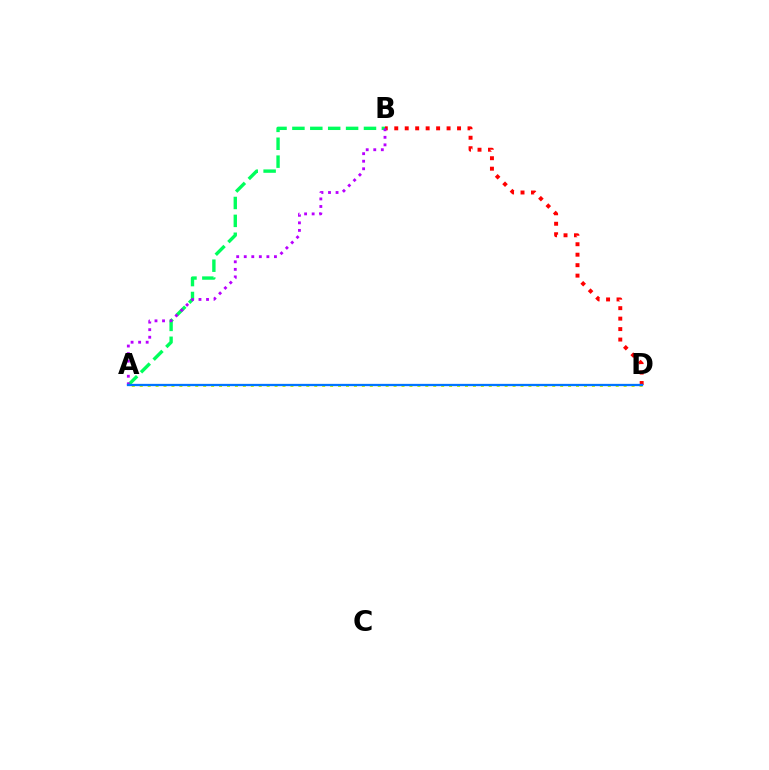{('A', 'D'): [{'color': '#d1ff00', 'line_style': 'dotted', 'thickness': 2.16}, {'color': '#0074ff', 'line_style': 'solid', 'thickness': 1.65}], ('A', 'B'): [{'color': '#00ff5c', 'line_style': 'dashed', 'thickness': 2.43}, {'color': '#b900ff', 'line_style': 'dotted', 'thickness': 2.05}], ('B', 'D'): [{'color': '#ff0000', 'line_style': 'dotted', 'thickness': 2.84}]}